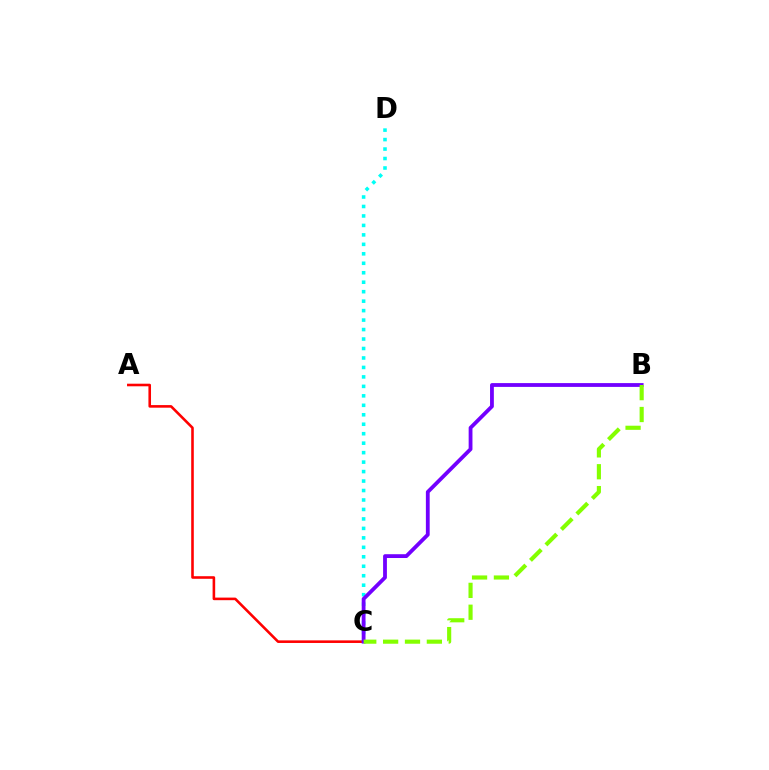{('A', 'C'): [{'color': '#ff0000', 'line_style': 'solid', 'thickness': 1.86}], ('C', 'D'): [{'color': '#00fff6', 'line_style': 'dotted', 'thickness': 2.57}], ('B', 'C'): [{'color': '#7200ff', 'line_style': 'solid', 'thickness': 2.74}, {'color': '#84ff00', 'line_style': 'dashed', 'thickness': 2.97}]}